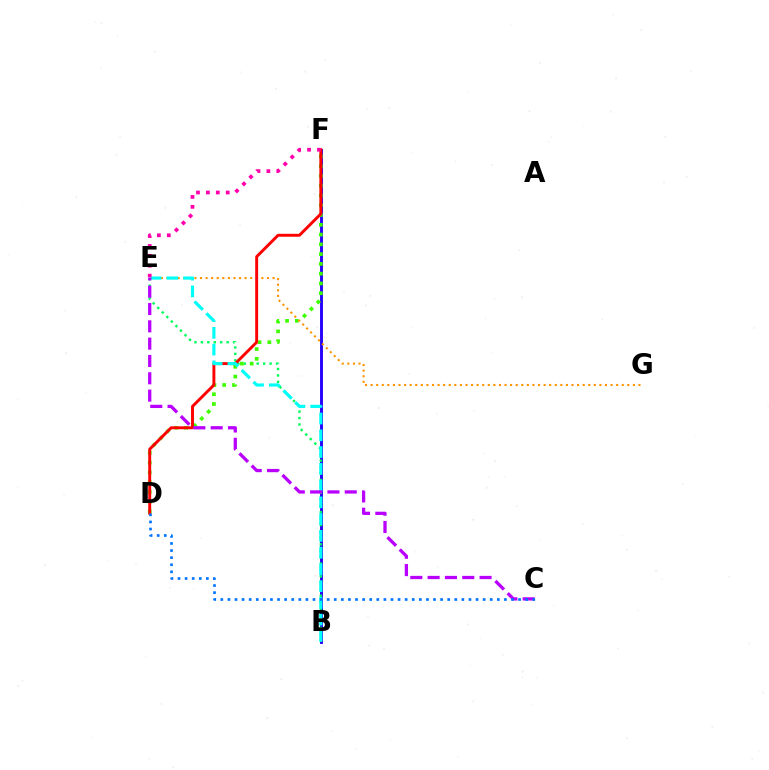{('B', 'F'): [{'color': '#d1ff00', 'line_style': 'dotted', 'thickness': 1.85}, {'color': '#2500ff', 'line_style': 'solid', 'thickness': 2.09}], ('B', 'E'): [{'color': '#00ff5c', 'line_style': 'dotted', 'thickness': 1.75}, {'color': '#00fff6', 'line_style': 'dashed', 'thickness': 2.28}], ('D', 'F'): [{'color': '#3dff00', 'line_style': 'dotted', 'thickness': 2.66}, {'color': '#ff0000', 'line_style': 'solid', 'thickness': 2.11}], ('E', 'G'): [{'color': '#ff9400', 'line_style': 'dotted', 'thickness': 1.52}], ('E', 'F'): [{'color': '#ff00ac', 'line_style': 'dotted', 'thickness': 2.69}], ('C', 'E'): [{'color': '#b900ff', 'line_style': 'dashed', 'thickness': 2.35}], ('C', 'D'): [{'color': '#0074ff', 'line_style': 'dotted', 'thickness': 1.93}]}